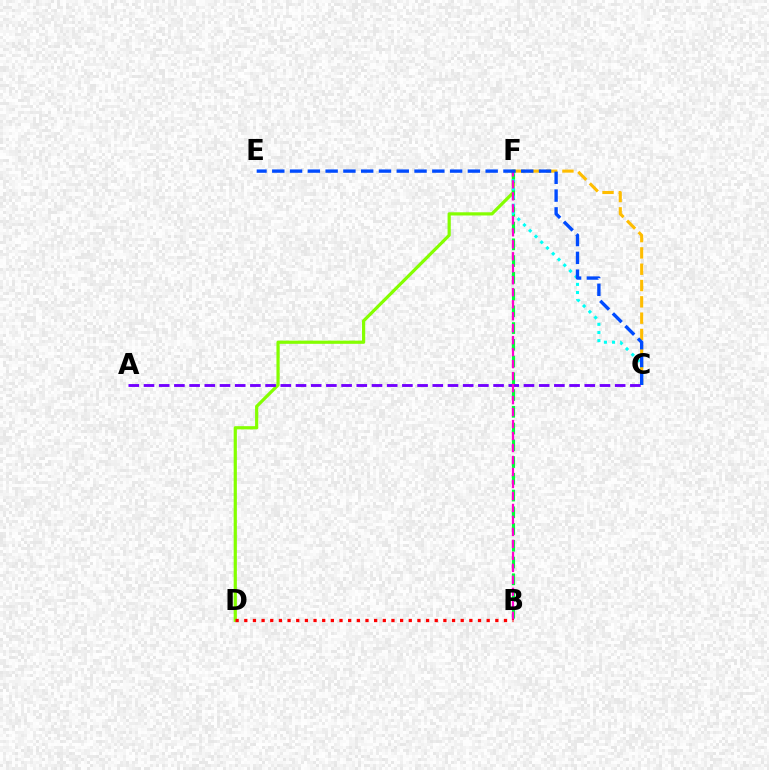{('D', 'F'): [{'color': '#84ff00', 'line_style': 'solid', 'thickness': 2.3}], ('B', 'F'): [{'color': '#00ff39', 'line_style': 'dashed', 'thickness': 2.28}, {'color': '#ff00cf', 'line_style': 'dashed', 'thickness': 1.63}], ('C', 'F'): [{'color': '#00fff6', 'line_style': 'dotted', 'thickness': 2.21}, {'color': '#ffbd00', 'line_style': 'dashed', 'thickness': 2.22}], ('A', 'C'): [{'color': '#7200ff', 'line_style': 'dashed', 'thickness': 2.06}], ('C', 'E'): [{'color': '#004bff', 'line_style': 'dashed', 'thickness': 2.42}], ('B', 'D'): [{'color': '#ff0000', 'line_style': 'dotted', 'thickness': 2.35}]}